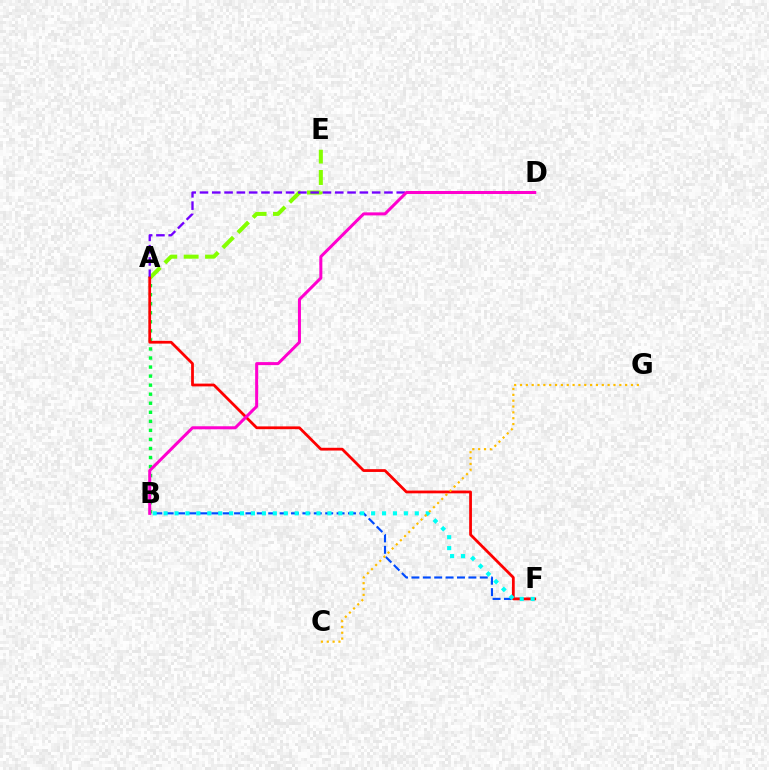{('A', 'E'): [{'color': '#84ff00', 'line_style': 'dashed', 'thickness': 2.91}], ('B', 'F'): [{'color': '#004bff', 'line_style': 'dashed', 'thickness': 1.55}, {'color': '#00fff6', 'line_style': 'dotted', 'thickness': 2.97}], ('A', 'B'): [{'color': '#00ff39', 'line_style': 'dotted', 'thickness': 2.46}], ('A', 'D'): [{'color': '#7200ff', 'line_style': 'dashed', 'thickness': 1.67}], ('A', 'F'): [{'color': '#ff0000', 'line_style': 'solid', 'thickness': 2.0}], ('C', 'G'): [{'color': '#ffbd00', 'line_style': 'dotted', 'thickness': 1.59}], ('B', 'D'): [{'color': '#ff00cf', 'line_style': 'solid', 'thickness': 2.17}]}